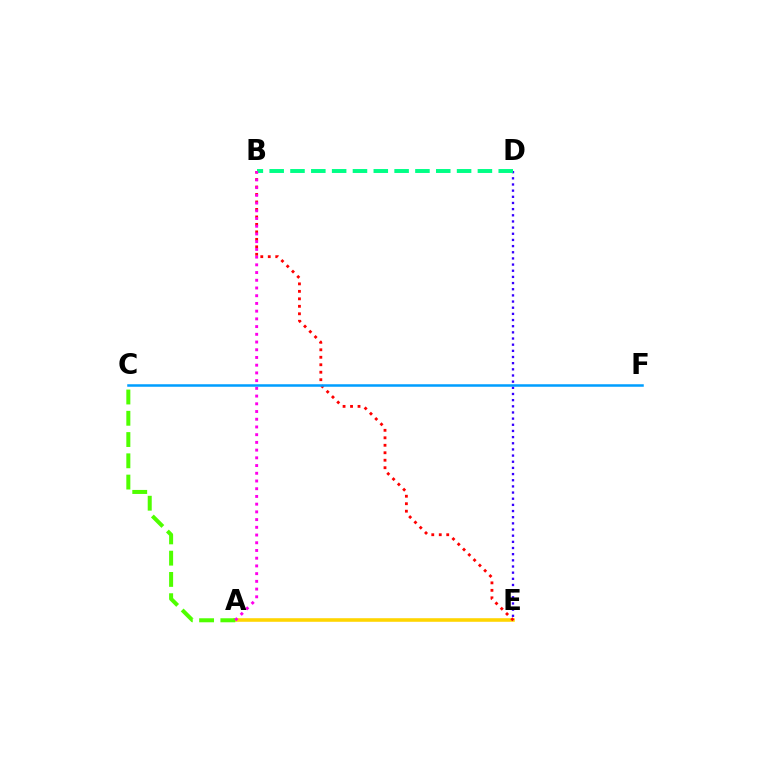{('A', 'E'): [{'color': '#ffd500', 'line_style': 'solid', 'thickness': 2.57}], ('B', 'E'): [{'color': '#ff0000', 'line_style': 'dotted', 'thickness': 2.03}], ('A', 'C'): [{'color': '#4fff00', 'line_style': 'dashed', 'thickness': 2.89}], ('D', 'E'): [{'color': '#3700ff', 'line_style': 'dotted', 'thickness': 1.67}], ('C', 'F'): [{'color': '#009eff', 'line_style': 'solid', 'thickness': 1.81}], ('B', 'D'): [{'color': '#00ff86', 'line_style': 'dashed', 'thickness': 2.83}], ('A', 'B'): [{'color': '#ff00ed', 'line_style': 'dotted', 'thickness': 2.1}]}